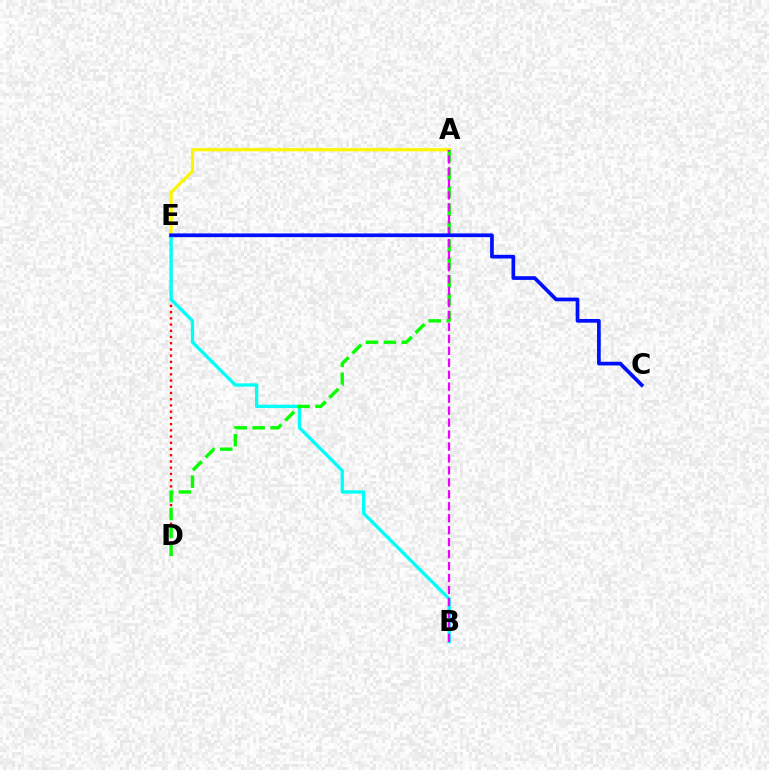{('A', 'E'): [{'color': '#fcf500', 'line_style': 'solid', 'thickness': 2.3}], ('D', 'E'): [{'color': '#ff0000', 'line_style': 'dotted', 'thickness': 1.69}], ('B', 'E'): [{'color': '#00fff6', 'line_style': 'solid', 'thickness': 2.39}], ('A', 'D'): [{'color': '#08ff00', 'line_style': 'dashed', 'thickness': 2.43}], ('A', 'B'): [{'color': '#ee00ff', 'line_style': 'dashed', 'thickness': 1.62}], ('C', 'E'): [{'color': '#0010ff', 'line_style': 'solid', 'thickness': 2.67}]}